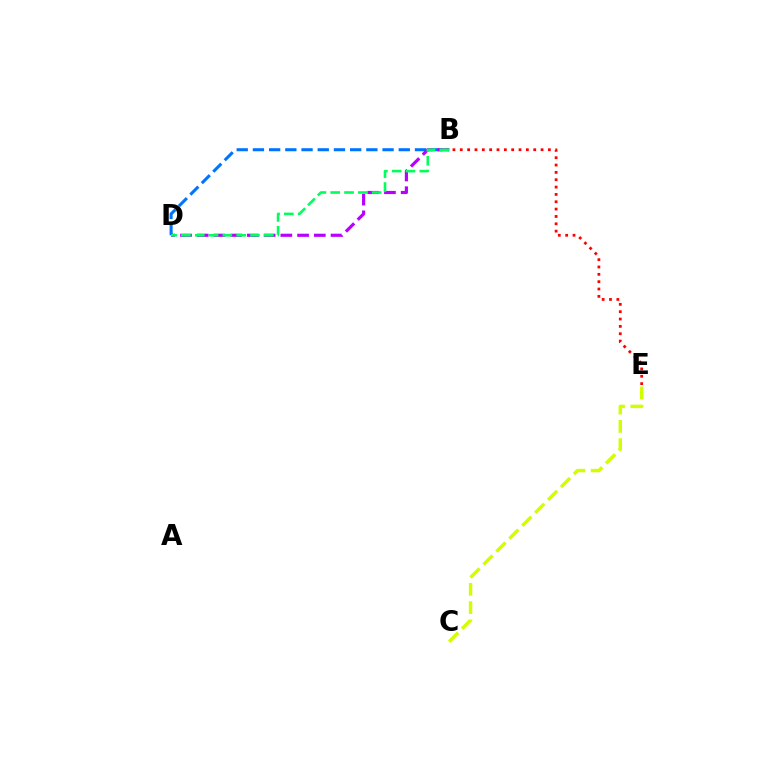{('B', 'D'): [{'color': '#0074ff', 'line_style': 'dashed', 'thickness': 2.2}, {'color': '#b900ff', 'line_style': 'dashed', 'thickness': 2.27}, {'color': '#00ff5c', 'line_style': 'dashed', 'thickness': 1.88}], ('B', 'E'): [{'color': '#ff0000', 'line_style': 'dotted', 'thickness': 2.0}], ('C', 'E'): [{'color': '#d1ff00', 'line_style': 'dashed', 'thickness': 2.48}]}